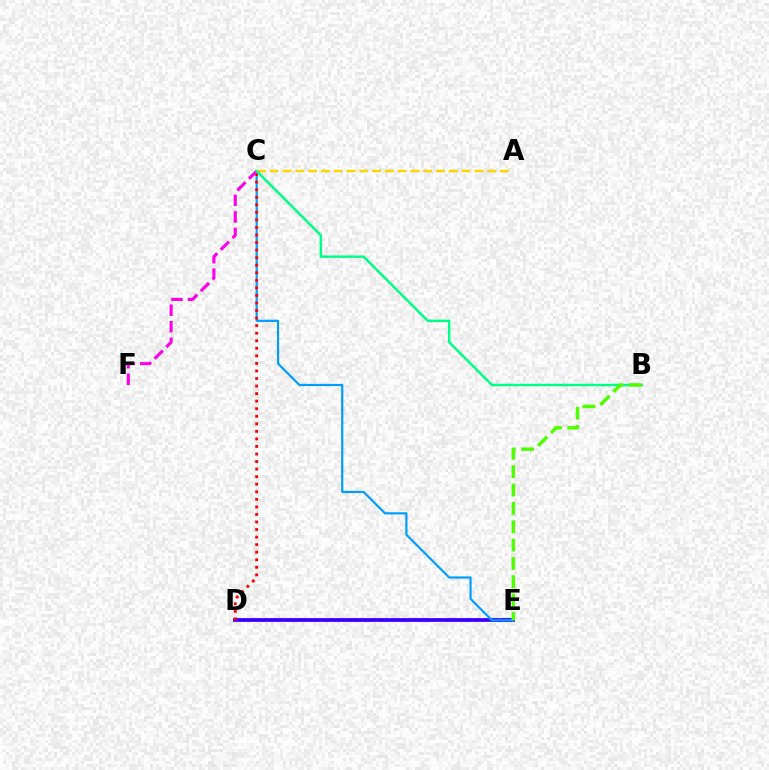{('D', 'E'): [{'color': '#3700ff', 'line_style': 'solid', 'thickness': 2.72}], ('C', 'E'): [{'color': '#009eff', 'line_style': 'solid', 'thickness': 1.58}], ('A', 'C'): [{'color': '#ffd500', 'line_style': 'dashed', 'thickness': 1.74}], ('C', 'D'): [{'color': '#ff0000', 'line_style': 'dotted', 'thickness': 2.05}], ('C', 'F'): [{'color': '#ff00ed', 'line_style': 'dashed', 'thickness': 2.25}], ('B', 'C'): [{'color': '#00ff86', 'line_style': 'solid', 'thickness': 1.78}], ('B', 'E'): [{'color': '#4fff00', 'line_style': 'dashed', 'thickness': 2.49}]}